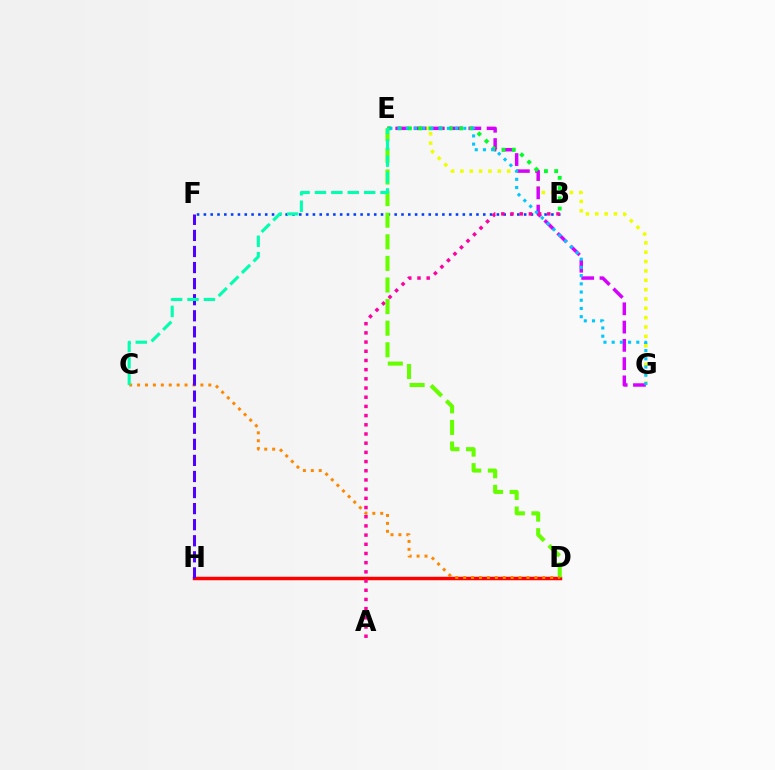{('D', 'H'): [{'color': '#ff0000', 'line_style': 'solid', 'thickness': 2.5}], ('B', 'F'): [{'color': '#003fff', 'line_style': 'dotted', 'thickness': 1.85}], ('E', 'G'): [{'color': '#eeff00', 'line_style': 'dotted', 'thickness': 2.54}, {'color': '#d600ff', 'line_style': 'dashed', 'thickness': 2.48}, {'color': '#00c7ff', 'line_style': 'dotted', 'thickness': 2.23}], ('B', 'E'): [{'color': '#00ff27', 'line_style': 'dotted', 'thickness': 2.78}], ('A', 'B'): [{'color': '#ff00a0', 'line_style': 'dotted', 'thickness': 2.5}], ('D', 'E'): [{'color': '#66ff00', 'line_style': 'dashed', 'thickness': 2.93}], ('C', 'D'): [{'color': '#ff8800', 'line_style': 'dotted', 'thickness': 2.15}], ('F', 'H'): [{'color': '#4f00ff', 'line_style': 'dashed', 'thickness': 2.18}], ('C', 'E'): [{'color': '#00ffaf', 'line_style': 'dashed', 'thickness': 2.23}]}